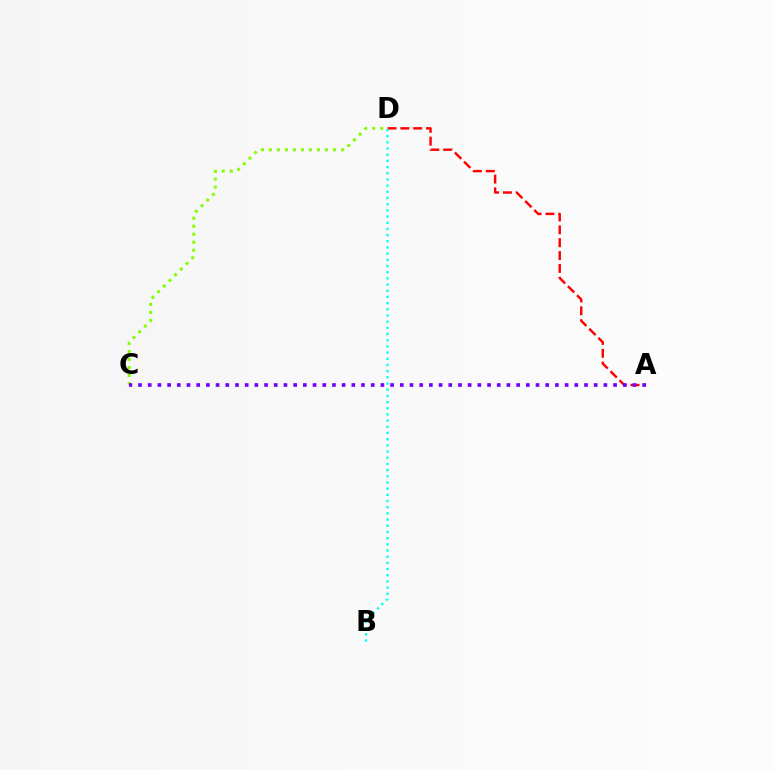{('C', 'D'): [{'color': '#84ff00', 'line_style': 'dotted', 'thickness': 2.18}], ('A', 'D'): [{'color': '#ff0000', 'line_style': 'dashed', 'thickness': 1.75}], ('A', 'C'): [{'color': '#7200ff', 'line_style': 'dotted', 'thickness': 2.63}], ('B', 'D'): [{'color': '#00fff6', 'line_style': 'dotted', 'thickness': 1.68}]}